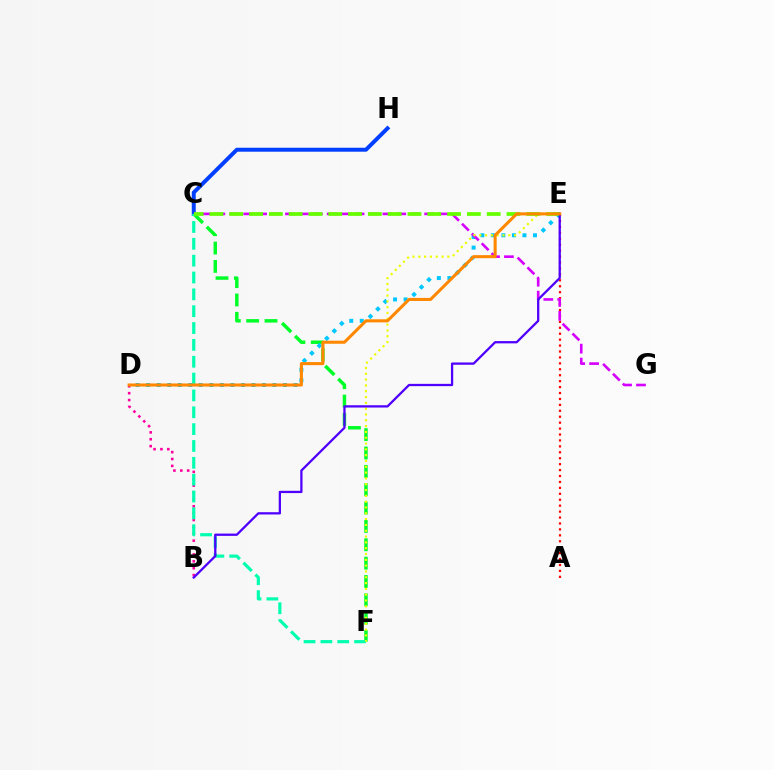{('C', 'F'): [{'color': '#00ff27', 'line_style': 'dashed', 'thickness': 2.49}, {'color': '#00ffaf', 'line_style': 'dashed', 'thickness': 2.29}], ('D', 'E'): [{'color': '#00c7ff', 'line_style': 'dotted', 'thickness': 2.86}, {'color': '#ff8800', 'line_style': 'solid', 'thickness': 2.21}], ('B', 'D'): [{'color': '#ff00a0', 'line_style': 'dotted', 'thickness': 1.87}], ('C', 'H'): [{'color': '#003fff', 'line_style': 'solid', 'thickness': 2.85}], ('A', 'E'): [{'color': '#ff0000', 'line_style': 'dotted', 'thickness': 1.61}], ('C', 'G'): [{'color': '#d600ff', 'line_style': 'dashed', 'thickness': 1.89}], ('E', 'F'): [{'color': '#eeff00', 'line_style': 'dotted', 'thickness': 1.58}], ('C', 'E'): [{'color': '#66ff00', 'line_style': 'dashed', 'thickness': 2.69}], ('B', 'E'): [{'color': '#4f00ff', 'line_style': 'solid', 'thickness': 1.64}]}